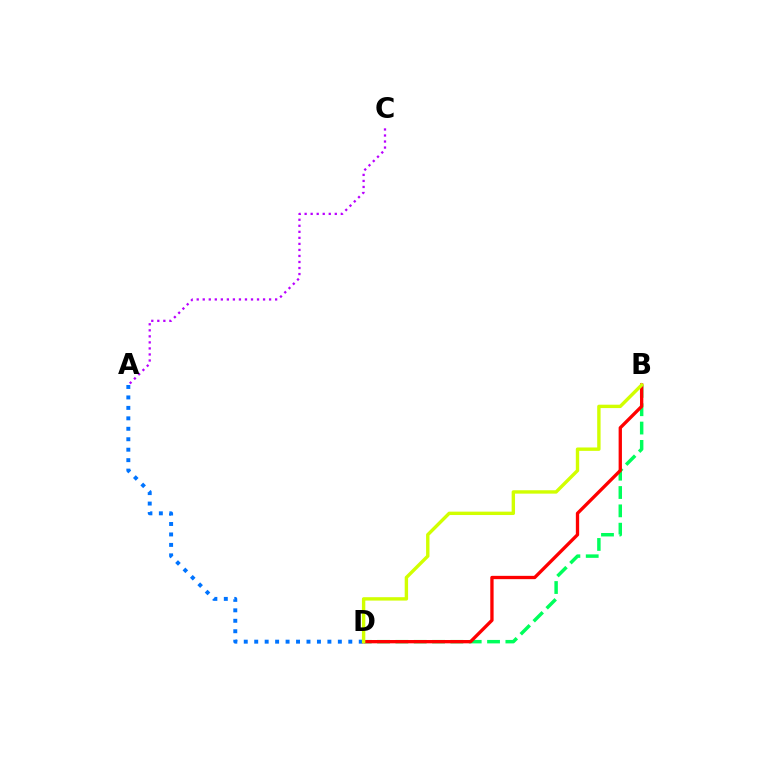{('B', 'D'): [{'color': '#00ff5c', 'line_style': 'dashed', 'thickness': 2.49}, {'color': '#ff0000', 'line_style': 'solid', 'thickness': 2.39}, {'color': '#d1ff00', 'line_style': 'solid', 'thickness': 2.44}], ('A', 'C'): [{'color': '#b900ff', 'line_style': 'dotted', 'thickness': 1.64}], ('A', 'D'): [{'color': '#0074ff', 'line_style': 'dotted', 'thickness': 2.84}]}